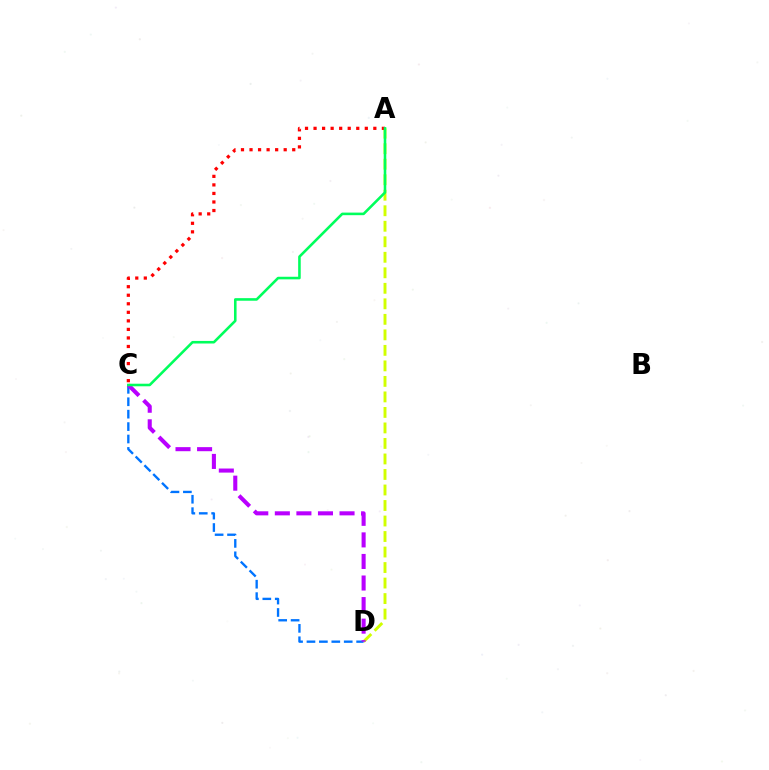{('A', 'D'): [{'color': '#d1ff00', 'line_style': 'dashed', 'thickness': 2.11}], ('C', 'D'): [{'color': '#0074ff', 'line_style': 'dashed', 'thickness': 1.69}, {'color': '#b900ff', 'line_style': 'dashed', 'thickness': 2.93}], ('A', 'C'): [{'color': '#ff0000', 'line_style': 'dotted', 'thickness': 2.32}, {'color': '#00ff5c', 'line_style': 'solid', 'thickness': 1.86}]}